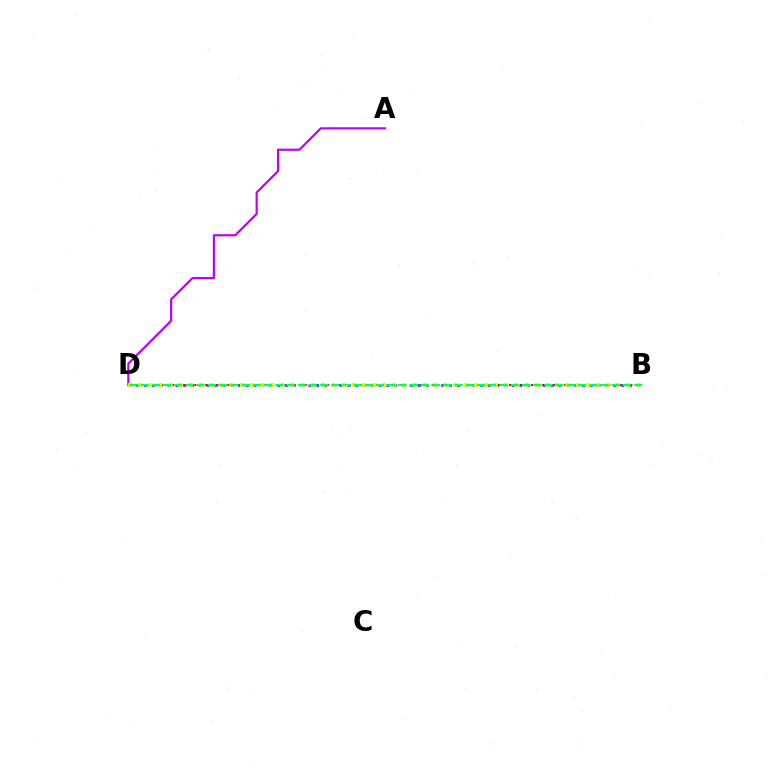{('B', 'D'): [{'color': '#0074ff', 'line_style': 'dotted', 'thickness': 2.12}, {'color': '#ff0000', 'line_style': 'dotted', 'thickness': 1.5}, {'color': '#d1ff00', 'line_style': 'dotted', 'thickness': 2.76}, {'color': '#00ff5c', 'line_style': 'dashed', 'thickness': 1.52}], ('A', 'D'): [{'color': '#b900ff', 'line_style': 'solid', 'thickness': 1.57}]}